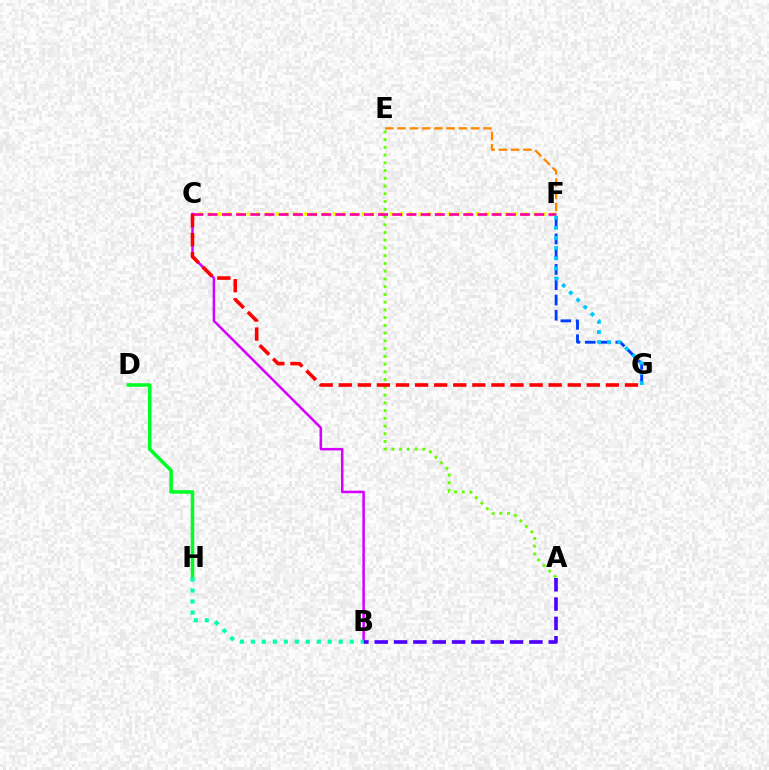{('B', 'C'): [{'color': '#d600ff', 'line_style': 'solid', 'thickness': 1.81}], ('A', 'E'): [{'color': '#66ff00', 'line_style': 'dotted', 'thickness': 2.1}], ('F', 'G'): [{'color': '#003fff', 'line_style': 'dashed', 'thickness': 2.07}, {'color': '#00c7ff', 'line_style': 'dotted', 'thickness': 2.76}], ('C', 'F'): [{'color': '#eeff00', 'line_style': 'dotted', 'thickness': 2.6}, {'color': '#ff00a0', 'line_style': 'dashed', 'thickness': 1.93}], ('D', 'H'): [{'color': '#00ff27', 'line_style': 'solid', 'thickness': 2.55}], ('A', 'B'): [{'color': '#4f00ff', 'line_style': 'dashed', 'thickness': 2.63}], ('B', 'H'): [{'color': '#00ffaf', 'line_style': 'dotted', 'thickness': 2.99}], ('E', 'F'): [{'color': '#ff8800', 'line_style': 'dashed', 'thickness': 1.67}], ('C', 'G'): [{'color': '#ff0000', 'line_style': 'dashed', 'thickness': 2.59}]}